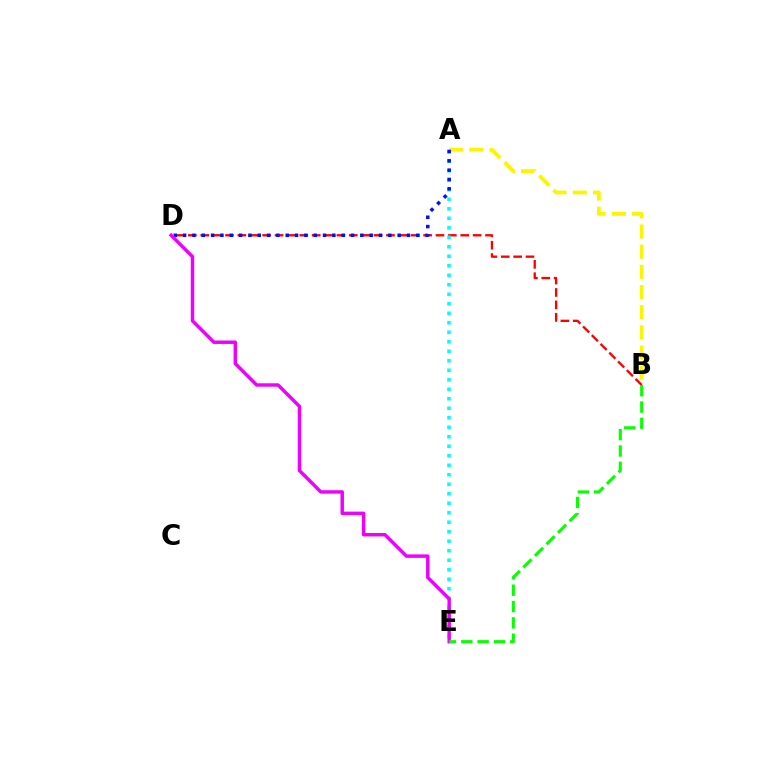{('A', 'B'): [{'color': '#fcf500', 'line_style': 'dashed', 'thickness': 2.74}], ('B', 'D'): [{'color': '#ff0000', 'line_style': 'dashed', 'thickness': 1.68}], ('A', 'E'): [{'color': '#00fff6', 'line_style': 'dotted', 'thickness': 2.58}], ('A', 'D'): [{'color': '#0010ff', 'line_style': 'dotted', 'thickness': 2.53}], ('D', 'E'): [{'color': '#ee00ff', 'line_style': 'solid', 'thickness': 2.48}], ('B', 'E'): [{'color': '#08ff00', 'line_style': 'dashed', 'thickness': 2.22}]}